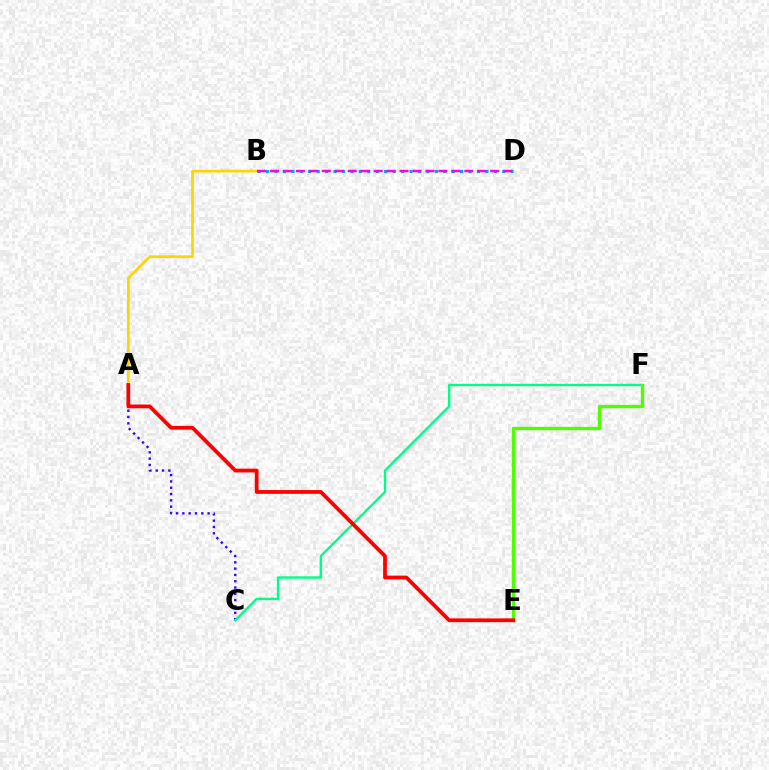{('A', 'C'): [{'color': '#3700ff', 'line_style': 'dotted', 'thickness': 1.71}], ('A', 'B'): [{'color': '#ffd500', 'line_style': 'solid', 'thickness': 1.93}], ('C', 'F'): [{'color': '#00ff86', 'line_style': 'solid', 'thickness': 1.71}], ('E', 'F'): [{'color': '#4fff00', 'line_style': 'solid', 'thickness': 2.41}], ('B', 'D'): [{'color': '#009eff', 'line_style': 'dotted', 'thickness': 2.29}, {'color': '#ff00ed', 'line_style': 'dashed', 'thickness': 1.76}], ('A', 'E'): [{'color': '#ff0000', 'line_style': 'solid', 'thickness': 2.72}]}